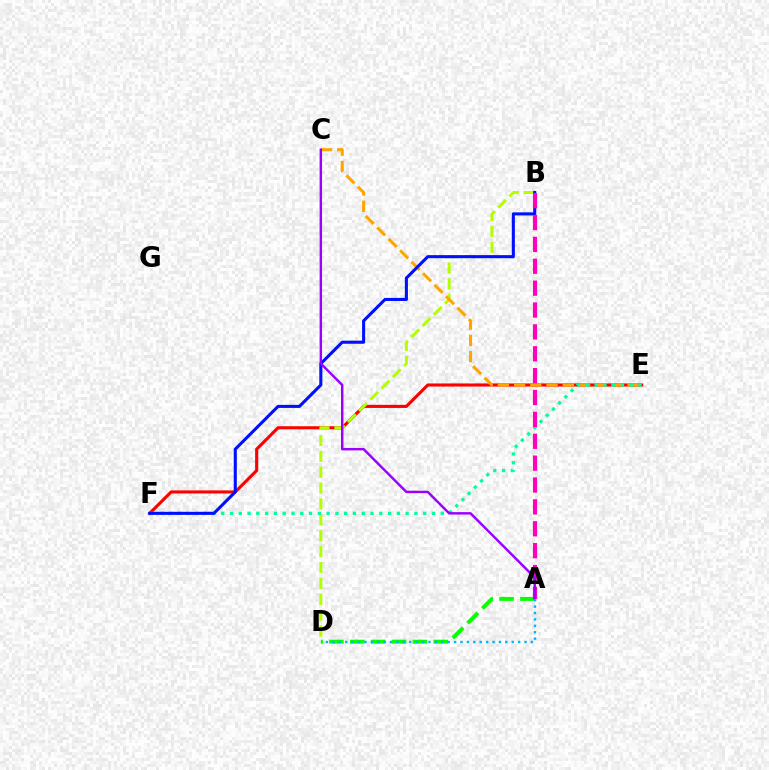{('A', 'D'): [{'color': '#08ff00', 'line_style': 'dashed', 'thickness': 2.84}, {'color': '#00b5ff', 'line_style': 'dotted', 'thickness': 1.74}], ('E', 'F'): [{'color': '#ff0000', 'line_style': 'solid', 'thickness': 2.23}, {'color': '#00ff9d', 'line_style': 'dotted', 'thickness': 2.39}], ('B', 'D'): [{'color': '#b3ff00', 'line_style': 'dashed', 'thickness': 2.16}], ('C', 'E'): [{'color': '#ffa500', 'line_style': 'dashed', 'thickness': 2.2}], ('B', 'F'): [{'color': '#0010ff', 'line_style': 'solid', 'thickness': 2.21}], ('A', 'B'): [{'color': '#ff00bd', 'line_style': 'dashed', 'thickness': 2.97}], ('A', 'C'): [{'color': '#9b00ff', 'line_style': 'solid', 'thickness': 1.75}]}